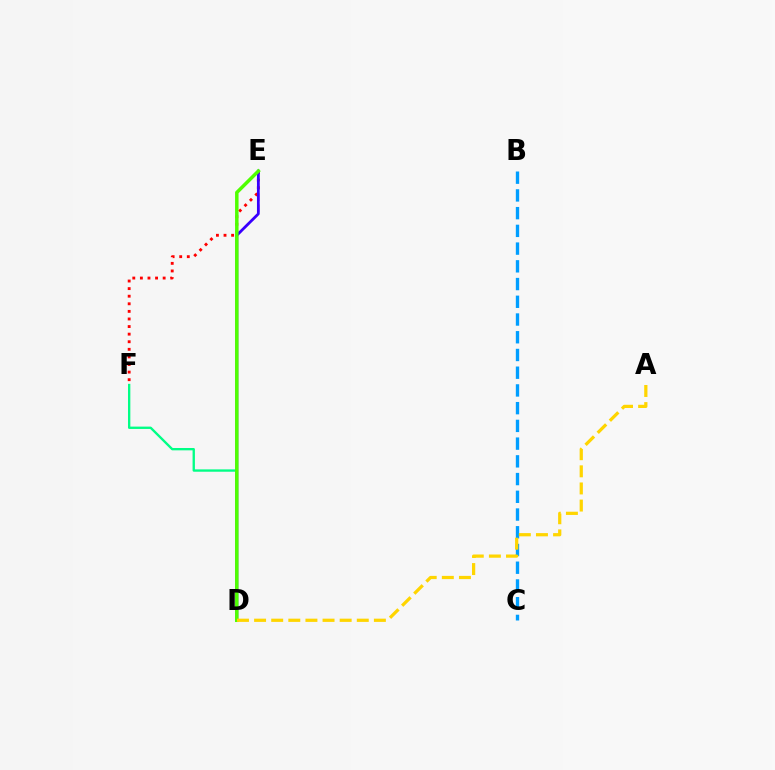{('D', 'E'): [{'color': '#ff00ed', 'line_style': 'dashed', 'thickness': 1.51}, {'color': '#3700ff', 'line_style': 'solid', 'thickness': 1.98}, {'color': '#4fff00', 'line_style': 'solid', 'thickness': 2.51}], ('B', 'C'): [{'color': '#009eff', 'line_style': 'dashed', 'thickness': 2.41}], ('D', 'F'): [{'color': '#00ff86', 'line_style': 'solid', 'thickness': 1.69}], ('E', 'F'): [{'color': '#ff0000', 'line_style': 'dotted', 'thickness': 2.06}], ('A', 'D'): [{'color': '#ffd500', 'line_style': 'dashed', 'thickness': 2.32}]}